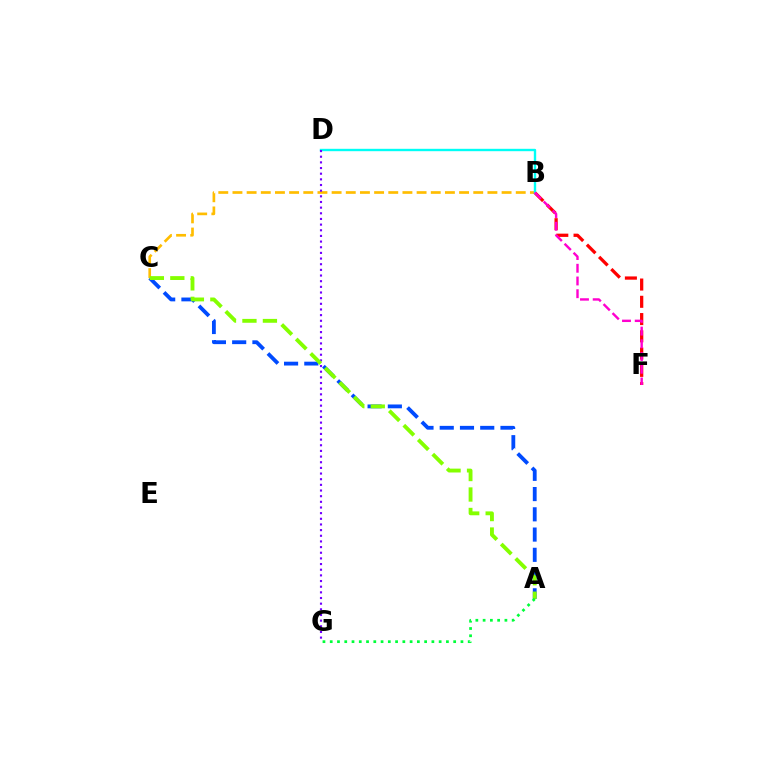{('A', 'C'): [{'color': '#004bff', 'line_style': 'dashed', 'thickness': 2.75}, {'color': '#84ff00', 'line_style': 'dashed', 'thickness': 2.78}], ('B', 'C'): [{'color': '#ffbd00', 'line_style': 'dashed', 'thickness': 1.92}], ('B', 'F'): [{'color': '#ff0000', 'line_style': 'dashed', 'thickness': 2.35}, {'color': '#ff00cf', 'line_style': 'dashed', 'thickness': 1.73}], ('B', 'D'): [{'color': '#00fff6', 'line_style': 'solid', 'thickness': 1.71}], ('D', 'G'): [{'color': '#7200ff', 'line_style': 'dotted', 'thickness': 1.54}], ('A', 'G'): [{'color': '#00ff39', 'line_style': 'dotted', 'thickness': 1.97}]}